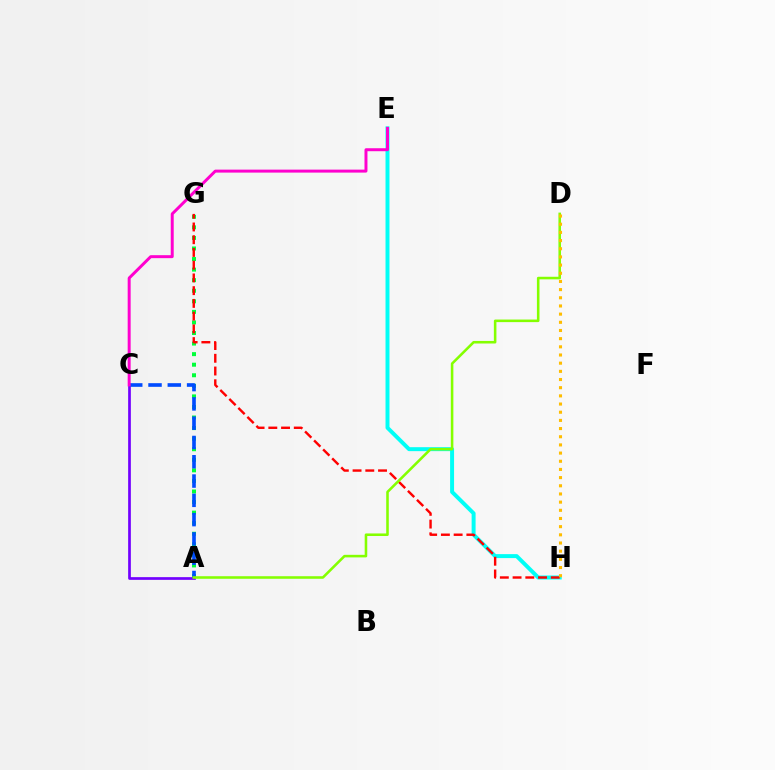{('A', 'G'): [{'color': '#00ff39', 'line_style': 'dotted', 'thickness': 2.87}], ('E', 'H'): [{'color': '#00fff6', 'line_style': 'solid', 'thickness': 2.85}], ('G', 'H'): [{'color': '#ff0000', 'line_style': 'dashed', 'thickness': 1.73}], ('A', 'C'): [{'color': '#7200ff', 'line_style': 'solid', 'thickness': 1.95}, {'color': '#004bff', 'line_style': 'dashed', 'thickness': 2.62}], ('C', 'E'): [{'color': '#ff00cf', 'line_style': 'solid', 'thickness': 2.14}], ('A', 'D'): [{'color': '#84ff00', 'line_style': 'solid', 'thickness': 1.85}], ('D', 'H'): [{'color': '#ffbd00', 'line_style': 'dotted', 'thickness': 2.22}]}